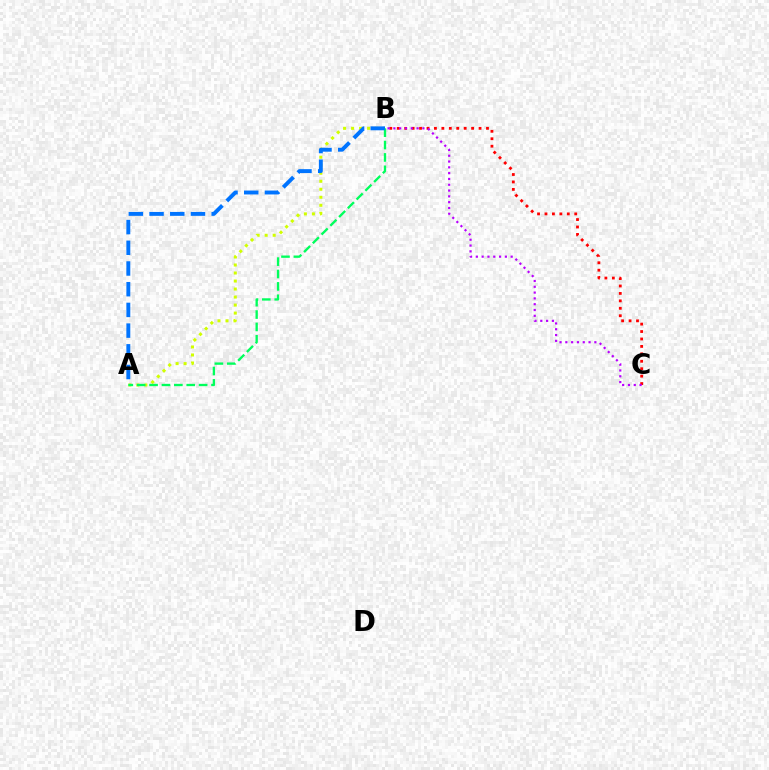{('A', 'B'): [{'color': '#d1ff00', 'line_style': 'dotted', 'thickness': 2.18}, {'color': '#00ff5c', 'line_style': 'dashed', 'thickness': 1.68}, {'color': '#0074ff', 'line_style': 'dashed', 'thickness': 2.81}], ('B', 'C'): [{'color': '#ff0000', 'line_style': 'dotted', 'thickness': 2.02}, {'color': '#b900ff', 'line_style': 'dotted', 'thickness': 1.58}]}